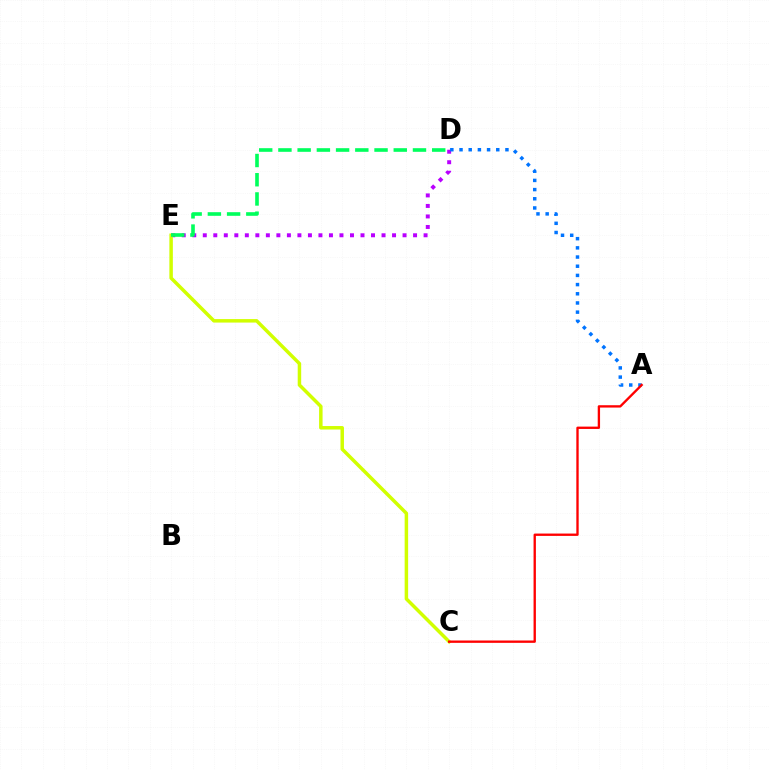{('D', 'E'): [{'color': '#b900ff', 'line_style': 'dotted', 'thickness': 2.86}, {'color': '#00ff5c', 'line_style': 'dashed', 'thickness': 2.61}], ('A', 'D'): [{'color': '#0074ff', 'line_style': 'dotted', 'thickness': 2.5}], ('C', 'E'): [{'color': '#d1ff00', 'line_style': 'solid', 'thickness': 2.51}], ('A', 'C'): [{'color': '#ff0000', 'line_style': 'solid', 'thickness': 1.69}]}